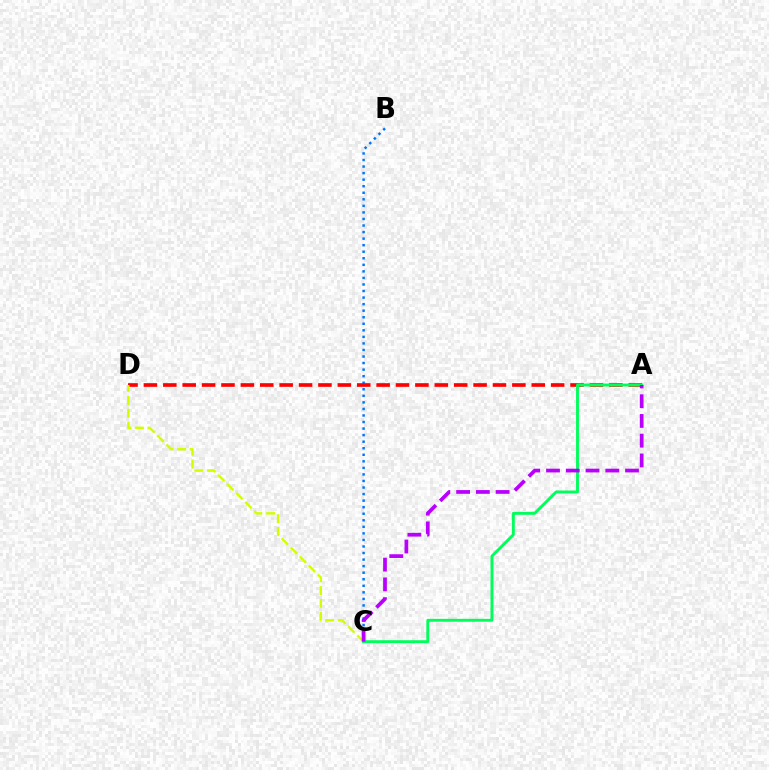{('B', 'C'): [{'color': '#0074ff', 'line_style': 'dotted', 'thickness': 1.78}], ('A', 'D'): [{'color': '#ff0000', 'line_style': 'dashed', 'thickness': 2.63}], ('C', 'D'): [{'color': '#d1ff00', 'line_style': 'dashed', 'thickness': 1.74}], ('A', 'C'): [{'color': '#00ff5c', 'line_style': 'solid', 'thickness': 2.09}, {'color': '#b900ff', 'line_style': 'dashed', 'thickness': 2.68}]}